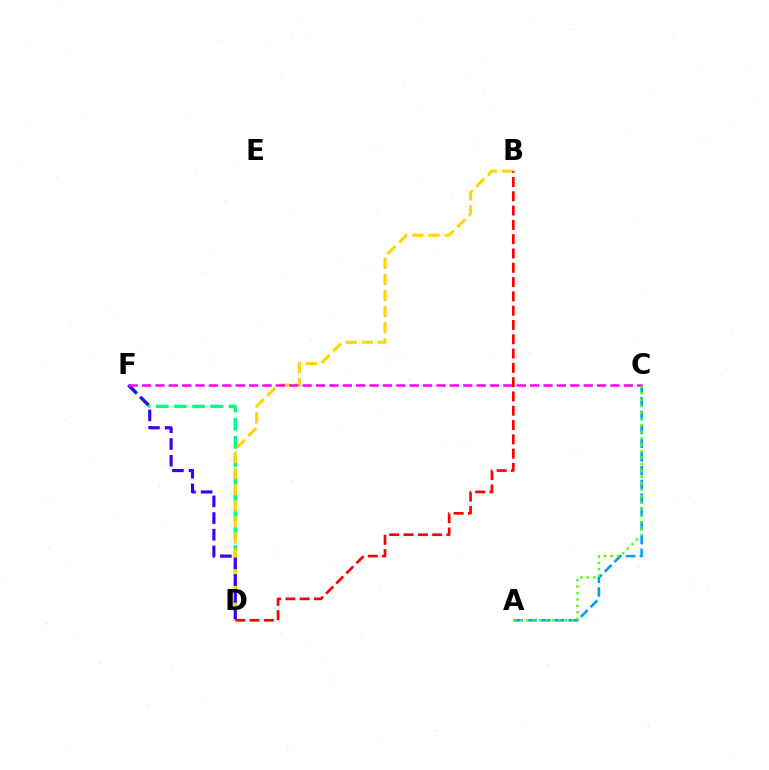{('D', 'F'): [{'color': '#00ff86', 'line_style': 'dashed', 'thickness': 2.47}, {'color': '#3700ff', 'line_style': 'dashed', 'thickness': 2.27}], ('B', 'D'): [{'color': '#ffd500', 'line_style': 'dashed', 'thickness': 2.19}, {'color': '#ff0000', 'line_style': 'dashed', 'thickness': 1.94}], ('A', 'C'): [{'color': '#009eff', 'line_style': 'dashed', 'thickness': 1.87}, {'color': '#4fff00', 'line_style': 'dotted', 'thickness': 1.75}], ('C', 'F'): [{'color': '#ff00ed', 'line_style': 'dashed', 'thickness': 1.82}]}